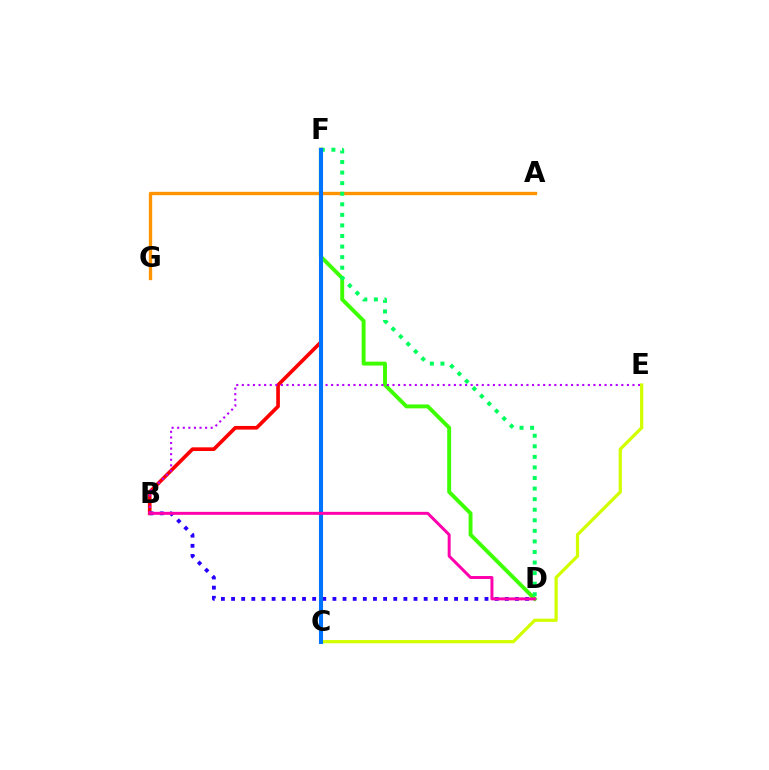{('B', 'F'): [{'color': '#ff0000', 'line_style': 'solid', 'thickness': 2.64}], ('D', 'F'): [{'color': '#3dff00', 'line_style': 'solid', 'thickness': 2.81}, {'color': '#00ff5c', 'line_style': 'dotted', 'thickness': 2.87}], ('A', 'G'): [{'color': '#ff9400', 'line_style': 'solid', 'thickness': 2.41}], ('C', 'F'): [{'color': '#00fff6', 'line_style': 'dashed', 'thickness': 2.68}, {'color': '#0074ff', 'line_style': 'solid', 'thickness': 2.94}], ('B', 'D'): [{'color': '#2500ff', 'line_style': 'dotted', 'thickness': 2.75}, {'color': '#ff00ac', 'line_style': 'solid', 'thickness': 2.14}], ('B', 'E'): [{'color': '#b900ff', 'line_style': 'dotted', 'thickness': 1.52}], ('C', 'E'): [{'color': '#d1ff00', 'line_style': 'solid', 'thickness': 2.32}]}